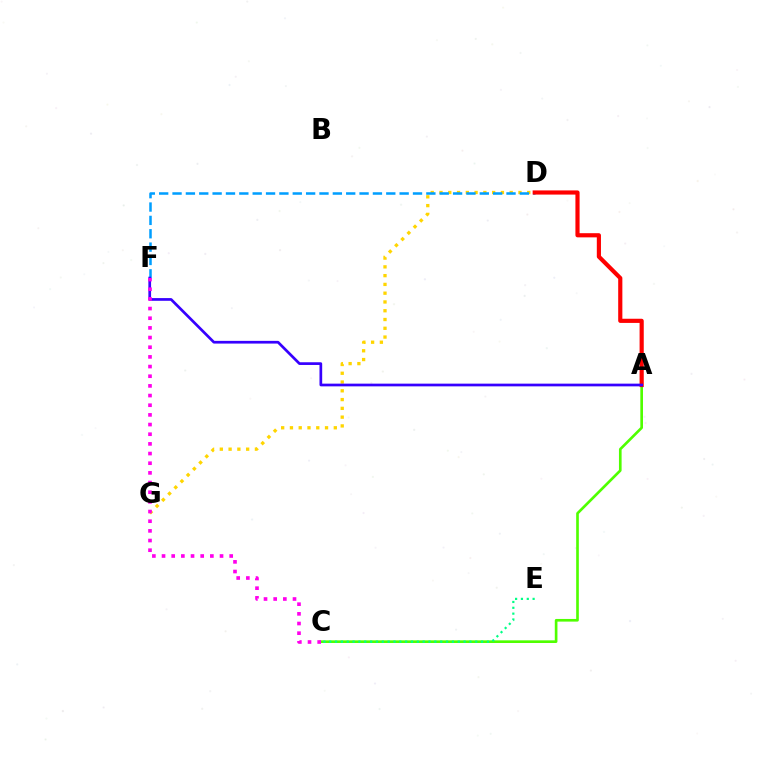{('D', 'G'): [{'color': '#ffd500', 'line_style': 'dotted', 'thickness': 2.38}], ('A', 'C'): [{'color': '#4fff00', 'line_style': 'solid', 'thickness': 1.91}], ('D', 'F'): [{'color': '#009eff', 'line_style': 'dashed', 'thickness': 1.81}], ('C', 'E'): [{'color': '#00ff86', 'line_style': 'dotted', 'thickness': 1.59}], ('A', 'D'): [{'color': '#ff0000', 'line_style': 'solid', 'thickness': 3.0}], ('A', 'F'): [{'color': '#3700ff', 'line_style': 'solid', 'thickness': 1.95}], ('C', 'F'): [{'color': '#ff00ed', 'line_style': 'dotted', 'thickness': 2.63}]}